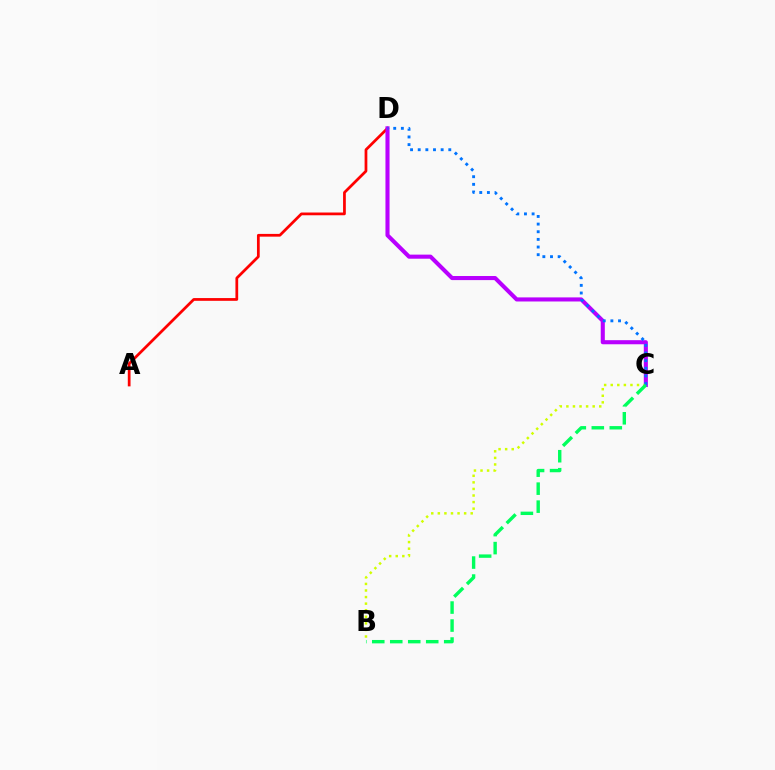{('A', 'D'): [{'color': '#ff0000', 'line_style': 'solid', 'thickness': 1.98}], ('C', 'D'): [{'color': '#b900ff', 'line_style': 'solid', 'thickness': 2.94}, {'color': '#0074ff', 'line_style': 'dotted', 'thickness': 2.08}], ('B', 'C'): [{'color': '#d1ff00', 'line_style': 'dotted', 'thickness': 1.79}, {'color': '#00ff5c', 'line_style': 'dashed', 'thickness': 2.44}]}